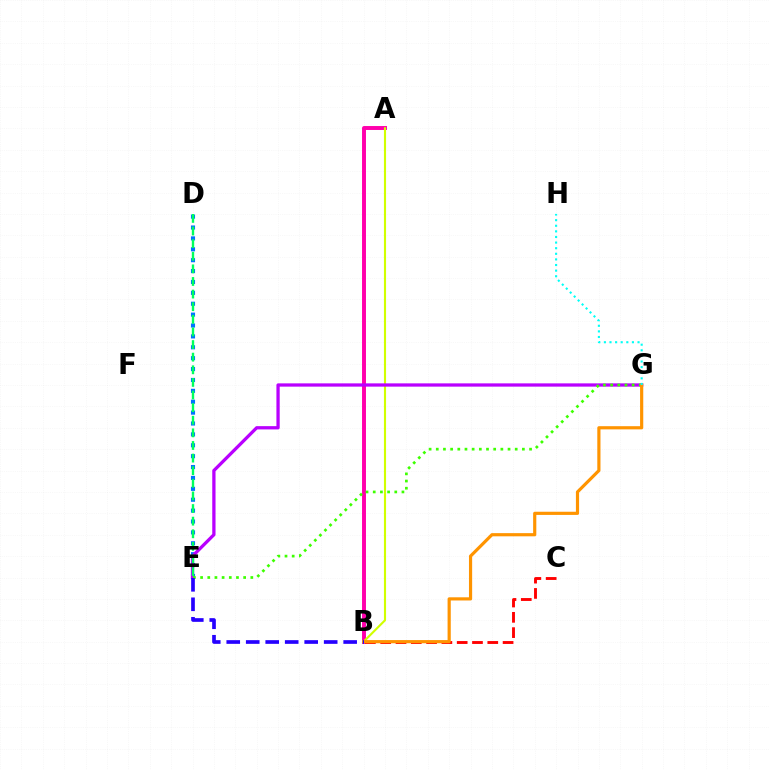{('A', 'B'): [{'color': '#ff00ac', 'line_style': 'solid', 'thickness': 2.83}, {'color': '#d1ff00', 'line_style': 'solid', 'thickness': 1.53}], ('D', 'E'): [{'color': '#0074ff', 'line_style': 'dotted', 'thickness': 2.96}, {'color': '#00ff5c', 'line_style': 'dashed', 'thickness': 1.71}], ('E', 'G'): [{'color': '#b900ff', 'line_style': 'solid', 'thickness': 2.36}, {'color': '#3dff00', 'line_style': 'dotted', 'thickness': 1.95}], ('B', 'C'): [{'color': '#ff0000', 'line_style': 'dashed', 'thickness': 2.08}], ('B', 'G'): [{'color': '#ff9400', 'line_style': 'solid', 'thickness': 2.29}], ('B', 'E'): [{'color': '#2500ff', 'line_style': 'dashed', 'thickness': 2.65}], ('G', 'H'): [{'color': '#00fff6', 'line_style': 'dotted', 'thickness': 1.52}]}